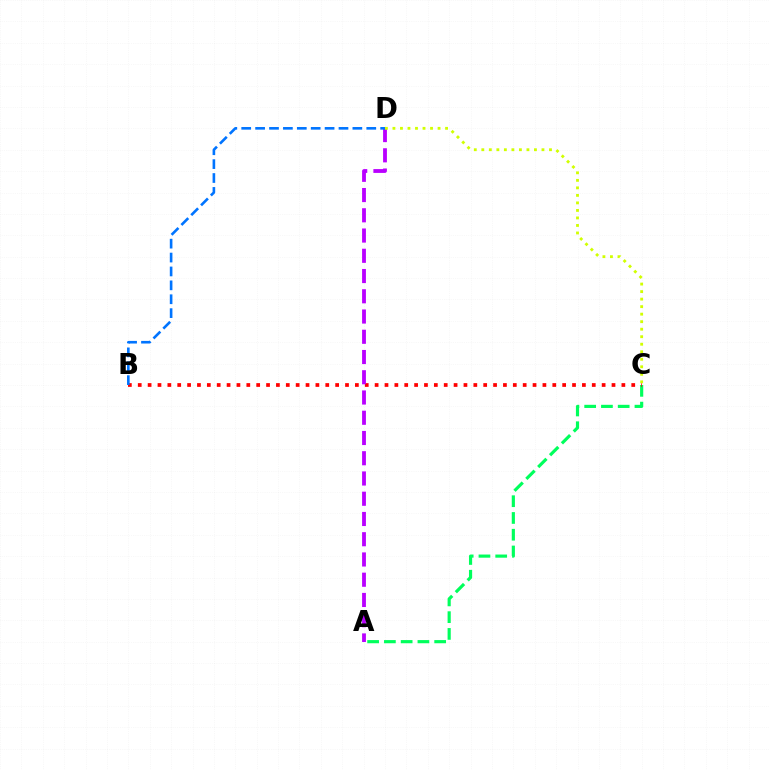{('A', 'C'): [{'color': '#00ff5c', 'line_style': 'dashed', 'thickness': 2.28}], ('B', 'C'): [{'color': '#ff0000', 'line_style': 'dotted', 'thickness': 2.68}], ('A', 'D'): [{'color': '#b900ff', 'line_style': 'dashed', 'thickness': 2.75}], ('C', 'D'): [{'color': '#d1ff00', 'line_style': 'dotted', 'thickness': 2.04}], ('B', 'D'): [{'color': '#0074ff', 'line_style': 'dashed', 'thickness': 1.89}]}